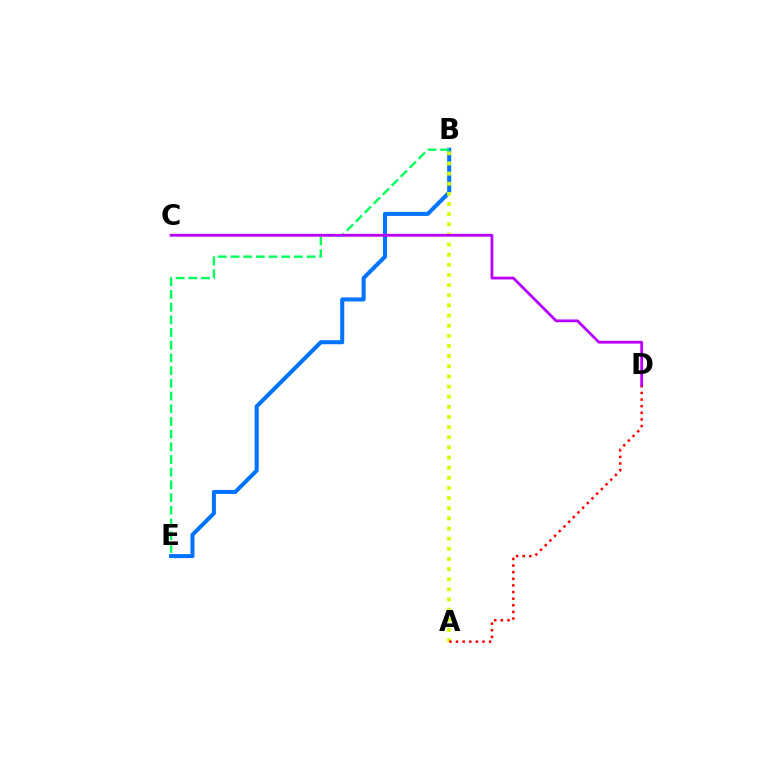{('B', 'E'): [{'color': '#0074ff', 'line_style': 'solid', 'thickness': 2.91}, {'color': '#00ff5c', 'line_style': 'dashed', 'thickness': 1.72}], ('A', 'B'): [{'color': '#d1ff00', 'line_style': 'dotted', 'thickness': 2.76}], ('A', 'D'): [{'color': '#ff0000', 'line_style': 'dotted', 'thickness': 1.8}], ('C', 'D'): [{'color': '#b900ff', 'line_style': 'solid', 'thickness': 2.01}]}